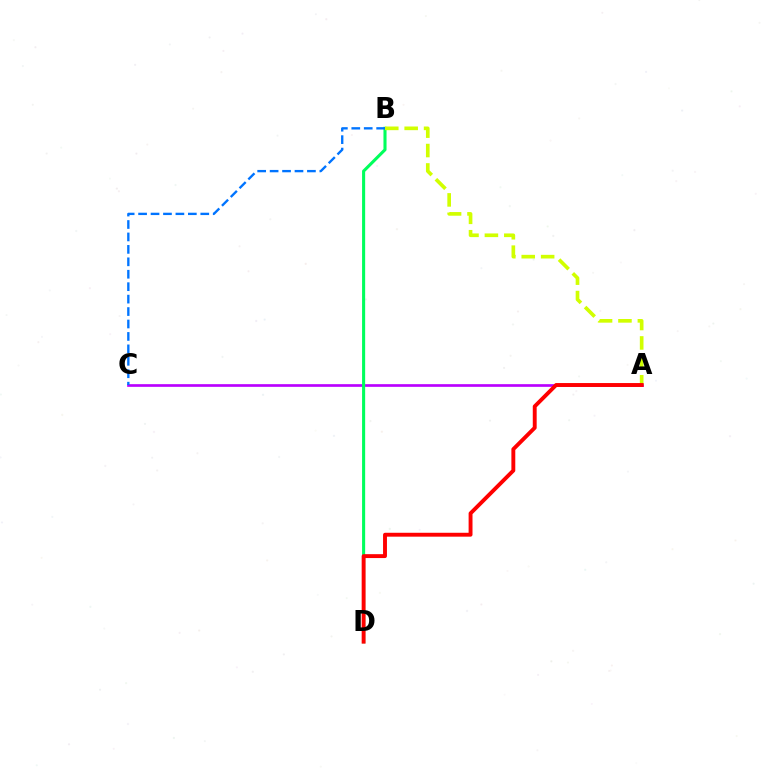{('A', 'C'): [{'color': '#b900ff', 'line_style': 'solid', 'thickness': 1.93}], ('B', 'D'): [{'color': '#00ff5c', 'line_style': 'solid', 'thickness': 2.22}], ('B', 'C'): [{'color': '#0074ff', 'line_style': 'dashed', 'thickness': 1.69}], ('A', 'B'): [{'color': '#d1ff00', 'line_style': 'dashed', 'thickness': 2.64}], ('A', 'D'): [{'color': '#ff0000', 'line_style': 'solid', 'thickness': 2.8}]}